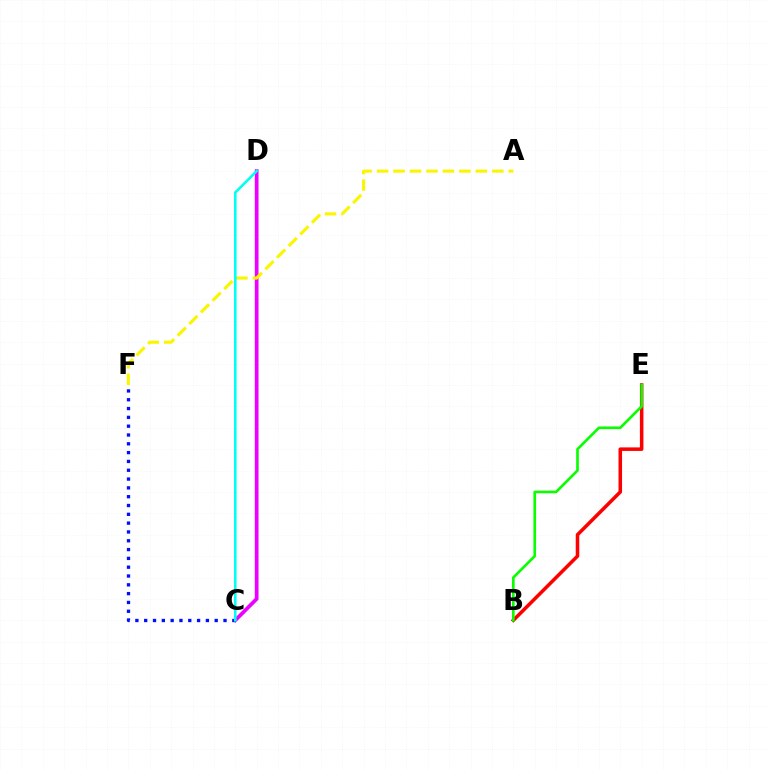{('C', 'D'): [{'color': '#ee00ff', 'line_style': 'solid', 'thickness': 2.68}, {'color': '#00fff6', 'line_style': 'solid', 'thickness': 1.87}], ('B', 'E'): [{'color': '#ff0000', 'line_style': 'solid', 'thickness': 2.54}, {'color': '#08ff00', 'line_style': 'solid', 'thickness': 1.9}], ('A', 'F'): [{'color': '#fcf500', 'line_style': 'dashed', 'thickness': 2.24}], ('C', 'F'): [{'color': '#0010ff', 'line_style': 'dotted', 'thickness': 2.39}]}